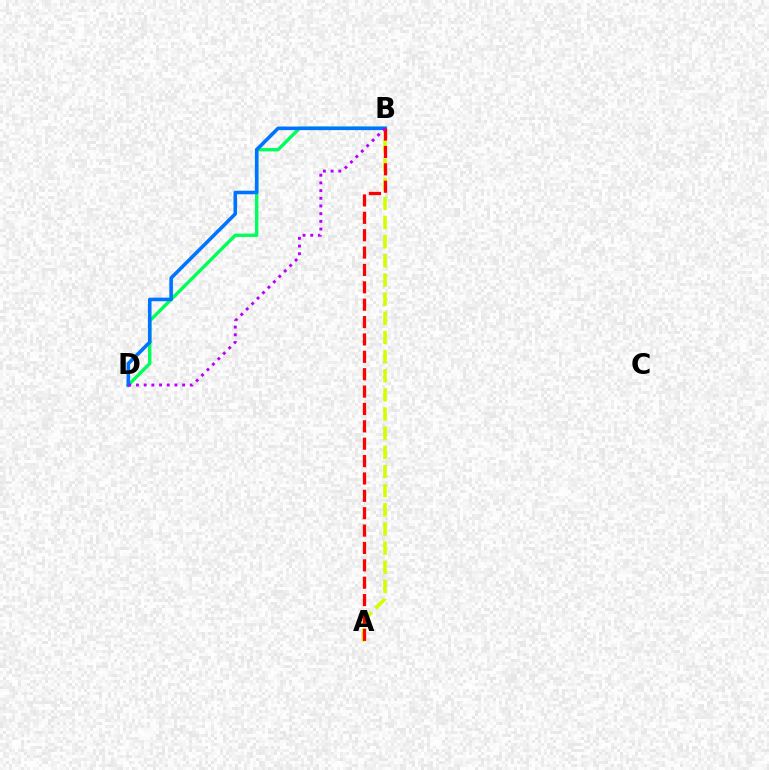{('A', 'B'): [{'color': '#d1ff00', 'line_style': 'dashed', 'thickness': 2.6}, {'color': '#ff0000', 'line_style': 'dashed', 'thickness': 2.36}], ('B', 'D'): [{'color': '#00ff5c', 'line_style': 'solid', 'thickness': 2.43}, {'color': '#0074ff', 'line_style': 'solid', 'thickness': 2.58}, {'color': '#b900ff', 'line_style': 'dotted', 'thickness': 2.09}]}